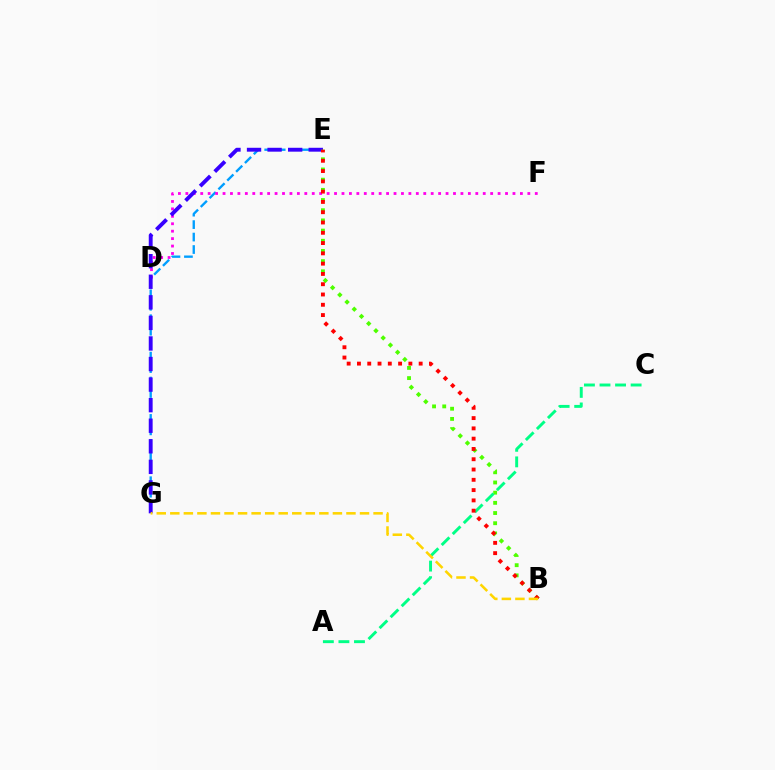{('E', 'G'): [{'color': '#009eff', 'line_style': 'dashed', 'thickness': 1.69}, {'color': '#3700ff', 'line_style': 'dashed', 'thickness': 2.79}], ('D', 'F'): [{'color': '#ff00ed', 'line_style': 'dotted', 'thickness': 2.02}], ('B', 'E'): [{'color': '#4fff00', 'line_style': 'dotted', 'thickness': 2.77}, {'color': '#ff0000', 'line_style': 'dotted', 'thickness': 2.79}], ('A', 'C'): [{'color': '#00ff86', 'line_style': 'dashed', 'thickness': 2.11}], ('B', 'G'): [{'color': '#ffd500', 'line_style': 'dashed', 'thickness': 1.84}]}